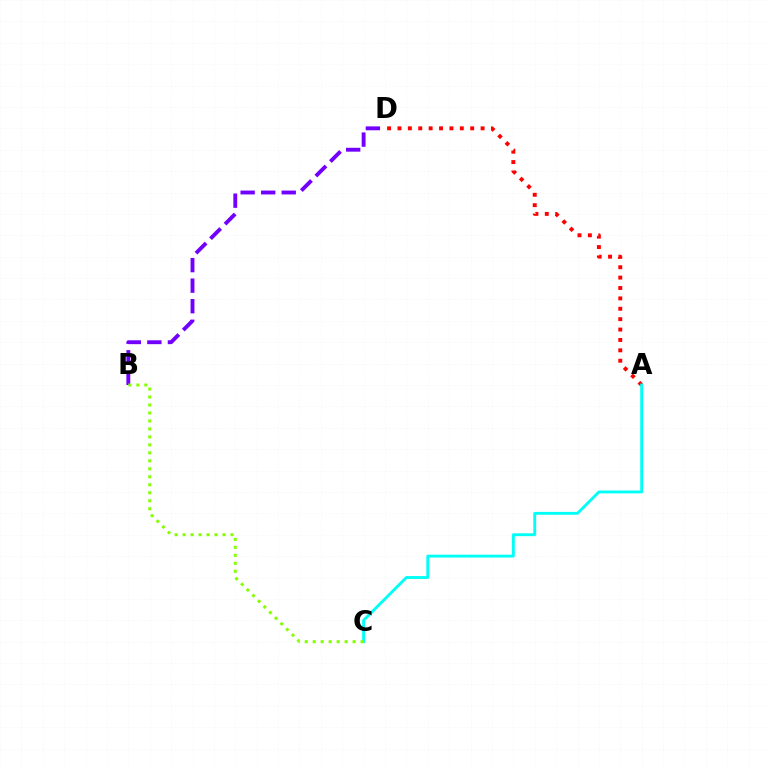{('A', 'D'): [{'color': '#ff0000', 'line_style': 'dotted', 'thickness': 2.82}], ('B', 'D'): [{'color': '#7200ff', 'line_style': 'dashed', 'thickness': 2.79}], ('A', 'C'): [{'color': '#00fff6', 'line_style': 'solid', 'thickness': 2.08}], ('B', 'C'): [{'color': '#84ff00', 'line_style': 'dotted', 'thickness': 2.17}]}